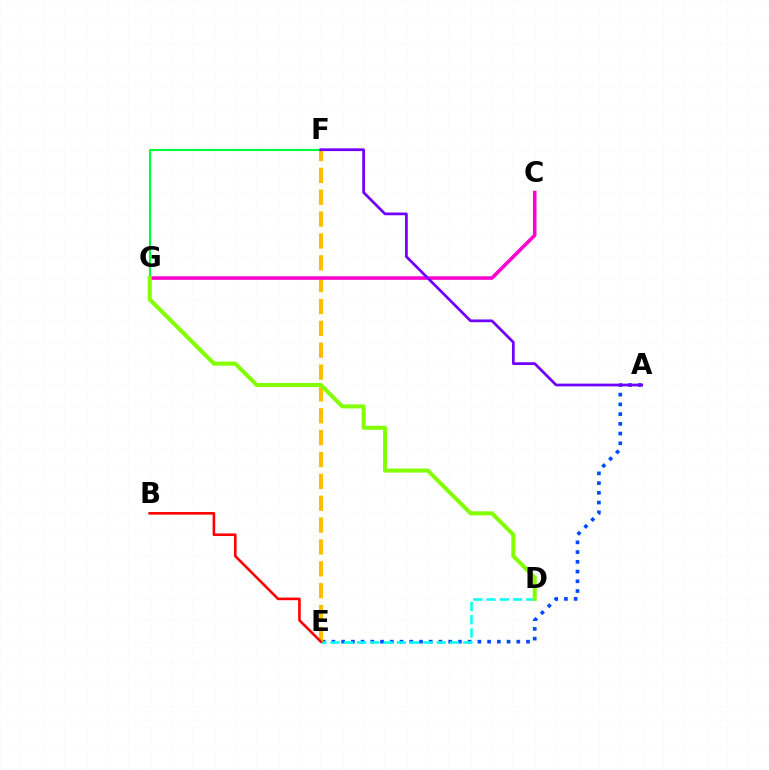{('A', 'E'): [{'color': '#004bff', 'line_style': 'dotted', 'thickness': 2.64}], ('D', 'E'): [{'color': '#00fff6', 'line_style': 'dashed', 'thickness': 1.8}], ('F', 'G'): [{'color': '#00ff39', 'line_style': 'solid', 'thickness': 1.51}], ('E', 'F'): [{'color': '#ffbd00', 'line_style': 'dashed', 'thickness': 2.97}], ('C', 'G'): [{'color': '#ff00cf', 'line_style': 'solid', 'thickness': 2.56}], ('D', 'G'): [{'color': '#84ff00', 'line_style': 'solid', 'thickness': 2.91}], ('A', 'F'): [{'color': '#7200ff', 'line_style': 'solid', 'thickness': 1.98}], ('B', 'E'): [{'color': '#ff0000', 'line_style': 'solid', 'thickness': 1.87}]}